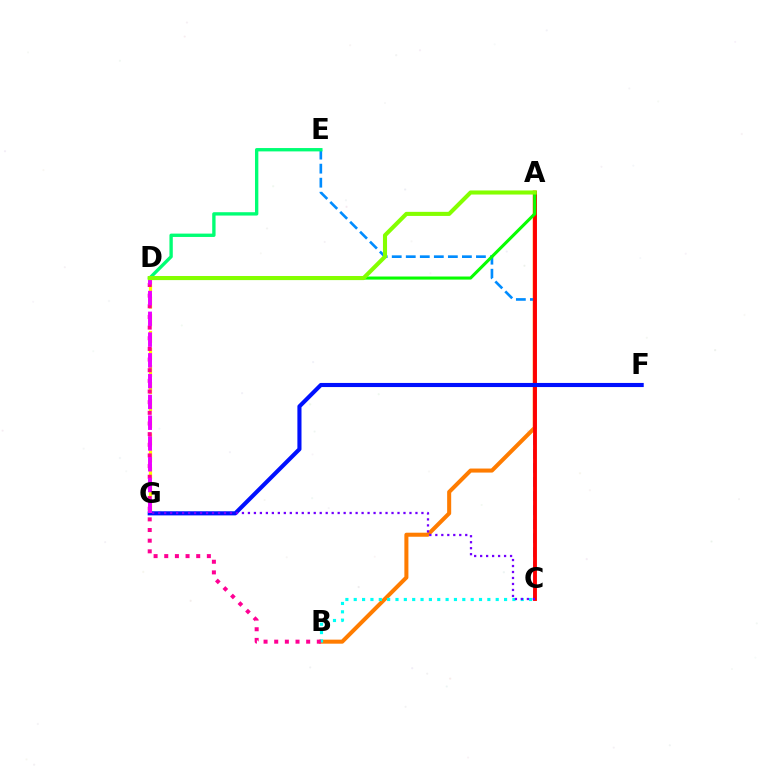{('A', 'B'): [{'color': '#ff7c00', 'line_style': 'solid', 'thickness': 2.91}], ('D', 'G'): [{'color': '#fcf500', 'line_style': 'dashed', 'thickness': 2.32}, {'color': '#ee00ff', 'line_style': 'dashed', 'thickness': 2.82}], ('B', 'C'): [{'color': '#00fff6', 'line_style': 'dotted', 'thickness': 2.27}], ('C', 'E'): [{'color': '#008cff', 'line_style': 'dashed', 'thickness': 1.91}], ('A', 'C'): [{'color': '#ff0000', 'line_style': 'solid', 'thickness': 2.78}], ('A', 'D'): [{'color': '#08ff00', 'line_style': 'solid', 'thickness': 2.22}, {'color': '#84ff00', 'line_style': 'solid', 'thickness': 2.94}], ('F', 'G'): [{'color': '#0010ff', 'line_style': 'solid', 'thickness': 2.96}], ('B', 'D'): [{'color': '#ff0094', 'line_style': 'dotted', 'thickness': 2.89}], ('D', 'E'): [{'color': '#00ff74', 'line_style': 'solid', 'thickness': 2.41}], ('C', 'G'): [{'color': '#7200ff', 'line_style': 'dotted', 'thickness': 1.63}]}